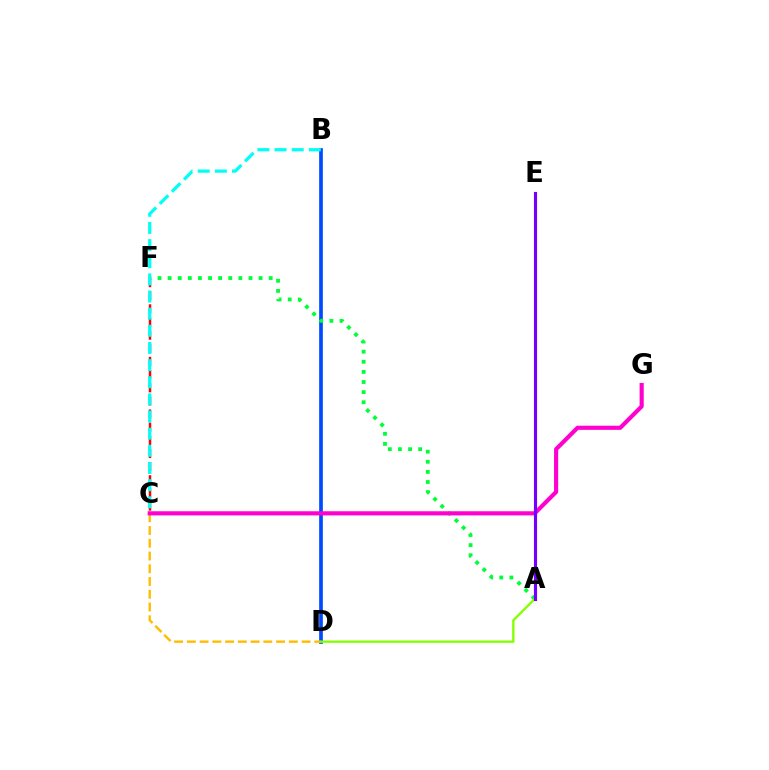{('B', 'D'): [{'color': '#004bff', 'line_style': 'solid', 'thickness': 2.66}], ('A', 'F'): [{'color': '#00ff39', 'line_style': 'dotted', 'thickness': 2.75}], ('C', 'D'): [{'color': '#ffbd00', 'line_style': 'dashed', 'thickness': 1.73}], ('A', 'D'): [{'color': '#84ff00', 'line_style': 'solid', 'thickness': 1.68}], ('C', 'G'): [{'color': '#ff00cf', 'line_style': 'solid', 'thickness': 2.97}], ('C', 'F'): [{'color': '#ff0000', 'line_style': 'dashed', 'thickness': 1.79}], ('B', 'C'): [{'color': '#00fff6', 'line_style': 'dashed', 'thickness': 2.33}], ('A', 'E'): [{'color': '#7200ff', 'line_style': 'solid', 'thickness': 2.27}]}